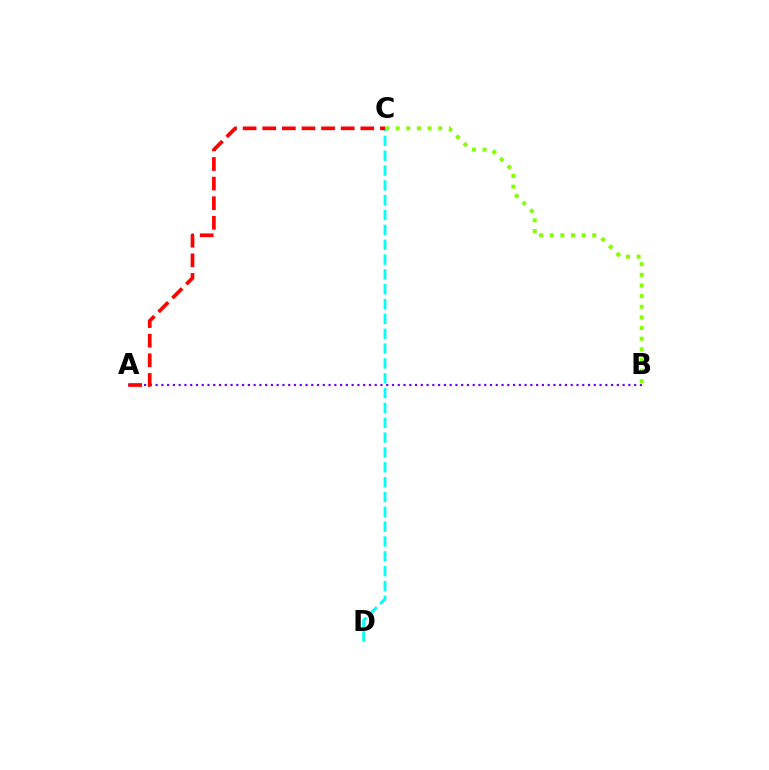{('A', 'B'): [{'color': '#7200ff', 'line_style': 'dotted', 'thickness': 1.57}], ('B', 'C'): [{'color': '#84ff00', 'line_style': 'dotted', 'thickness': 2.89}], ('C', 'D'): [{'color': '#00fff6', 'line_style': 'dashed', 'thickness': 2.02}], ('A', 'C'): [{'color': '#ff0000', 'line_style': 'dashed', 'thickness': 2.67}]}